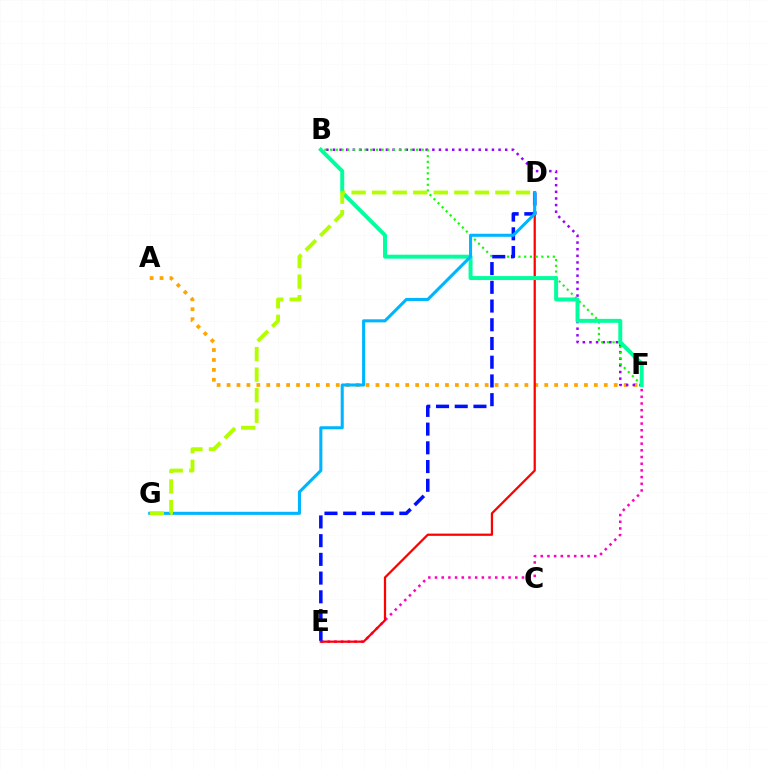{('A', 'F'): [{'color': '#ffa500', 'line_style': 'dotted', 'thickness': 2.7}], ('E', 'F'): [{'color': '#ff00bd', 'line_style': 'dotted', 'thickness': 1.82}], ('D', 'E'): [{'color': '#ff0000', 'line_style': 'solid', 'thickness': 1.62}, {'color': '#0010ff', 'line_style': 'dashed', 'thickness': 2.54}], ('B', 'F'): [{'color': '#9b00ff', 'line_style': 'dotted', 'thickness': 1.8}, {'color': '#08ff00', 'line_style': 'dotted', 'thickness': 1.56}, {'color': '#00ff9d', 'line_style': 'solid', 'thickness': 2.85}], ('D', 'G'): [{'color': '#00b5ff', 'line_style': 'solid', 'thickness': 2.21}, {'color': '#b3ff00', 'line_style': 'dashed', 'thickness': 2.79}]}